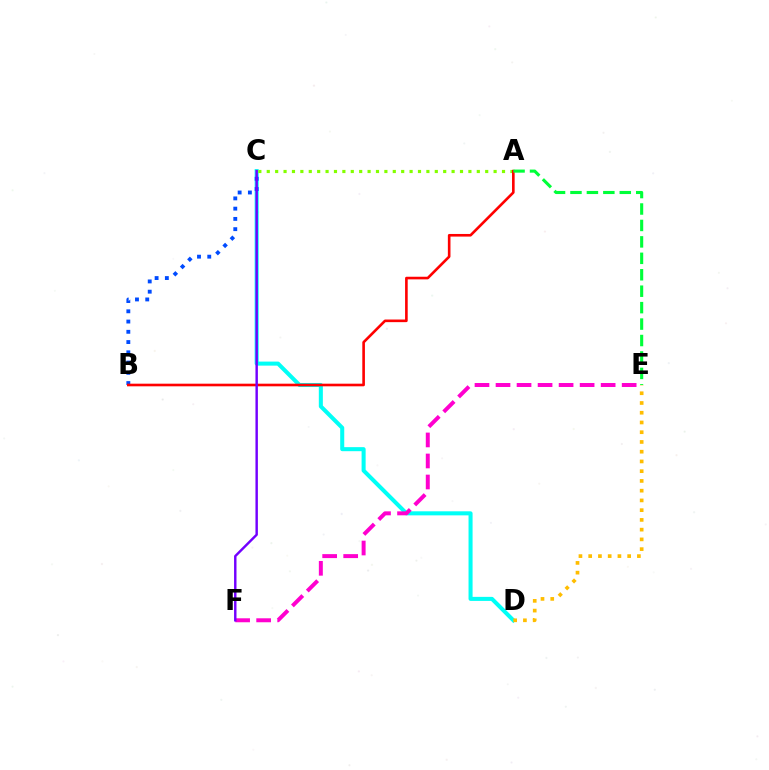{('C', 'D'): [{'color': '#00fff6', 'line_style': 'solid', 'thickness': 2.91}], ('B', 'C'): [{'color': '#004bff', 'line_style': 'dotted', 'thickness': 2.79}], ('E', 'F'): [{'color': '#ff00cf', 'line_style': 'dashed', 'thickness': 2.86}], ('A', 'C'): [{'color': '#84ff00', 'line_style': 'dotted', 'thickness': 2.28}], ('A', 'B'): [{'color': '#ff0000', 'line_style': 'solid', 'thickness': 1.89}], ('C', 'F'): [{'color': '#7200ff', 'line_style': 'solid', 'thickness': 1.75}], ('D', 'E'): [{'color': '#ffbd00', 'line_style': 'dotted', 'thickness': 2.65}], ('A', 'E'): [{'color': '#00ff39', 'line_style': 'dashed', 'thickness': 2.23}]}